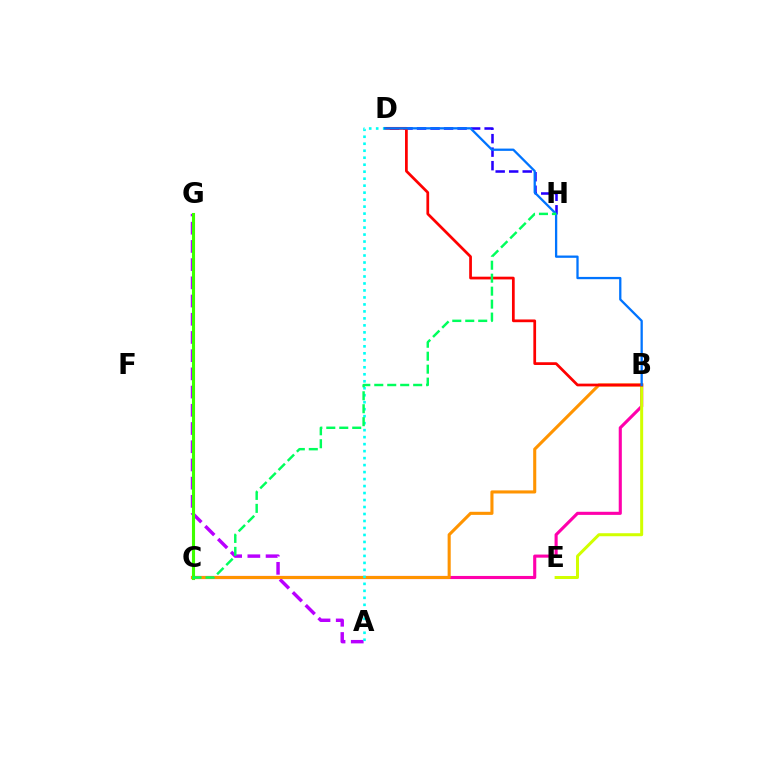{('D', 'H'): [{'color': '#2500ff', 'line_style': 'dashed', 'thickness': 1.84}], ('A', 'G'): [{'color': '#b900ff', 'line_style': 'dashed', 'thickness': 2.47}], ('B', 'C'): [{'color': '#ff00ac', 'line_style': 'solid', 'thickness': 2.24}, {'color': '#ff9400', 'line_style': 'solid', 'thickness': 2.22}], ('B', 'E'): [{'color': '#d1ff00', 'line_style': 'solid', 'thickness': 2.16}], ('B', 'D'): [{'color': '#ff0000', 'line_style': 'solid', 'thickness': 1.97}, {'color': '#0074ff', 'line_style': 'solid', 'thickness': 1.65}], ('C', 'G'): [{'color': '#3dff00', 'line_style': 'solid', 'thickness': 2.23}], ('A', 'D'): [{'color': '#00fff6', 'line_style': 'dotted', 'thickness': 1.9}], ('C', 'H'): [{'color': '#00ff5c', 'line_style': 'dashed', 'thickness': 1.76}]}